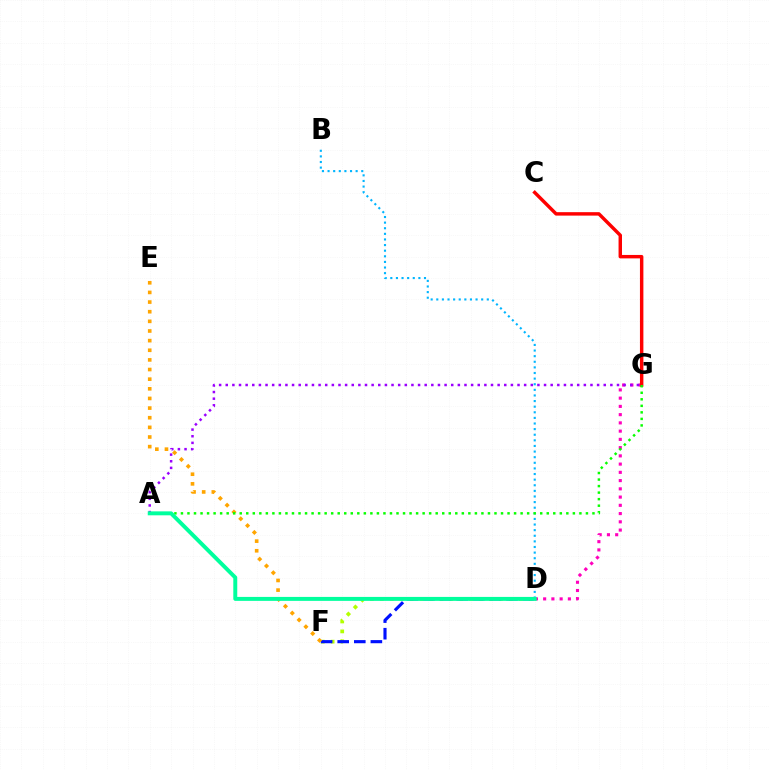{('D', 'F'): [{'color': '#b3ff00', 'line_style': 'dotted', 'thickness': 2.7}, {'color': '#0010ff', 'line_style': 'dashed', 'thickness': 2.25}], ('D', 'G'): [{'color': '#ff00bd', 'line_style': 'dotted', 'thickness': 2.24}], ('A', 'G'): [{'color': '#9b00ff', 'line_style': 'dotted', 'thickness': 1.8}, {'color': '#08ff00', 'line_style': 'dotted', 'thickness': 1.77}], ('C', 'G'): [{'color': '#ff0000', 'line_style': 'solid', 'thickness': 2.48}], ('B', 'D'): [{'color': '#00b5ff', 'line_style': 'dotted', 'thickness': 1.53}], ('E', 'F'): [{'color': '#ffa500', 'line_style': 'dotted', 'thickness': 2.62}], ('A', 'D'): [{'color': '#00ff9d', 'line_style': 'solid', 'thickness': 2.84}]}